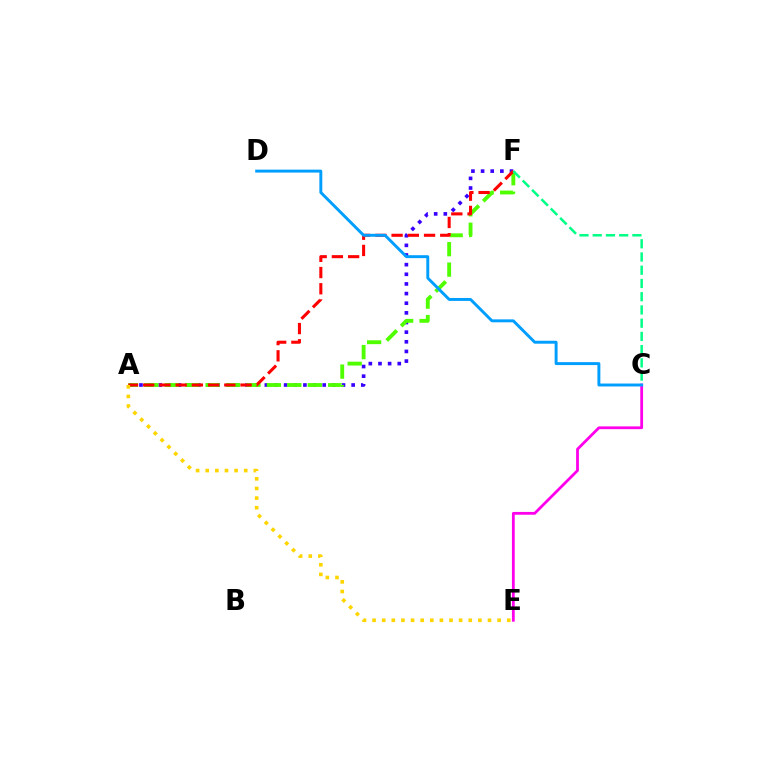{('A', 'F'): [{'color': '#3700ff', 'line_style': 'dotted', 'thickness': 2.62}, {'color': '#4fff00', 'line_style': 'dashed', 'thickness': 2.78}, {'color': '#ff0000', 'line_style': 'dashed', 'thickness': 2.2}], ('C', 'E'): [{'color': '#ff00ed', 'line_style': 'solid', 'thickness': 2.01}], ('C', 'F'): [{'color': '#00ff86', 'line_style': 'dashed', 'thickness': 1.8}], ('A', 'E'): [{'color': '#ffd500', 'line_style': 'dotted', 'thickness': 2.61}], ('C', 'D'): [{'color': '#009eff', 'line_style': 'solid', 'thickness': 2.11}]}